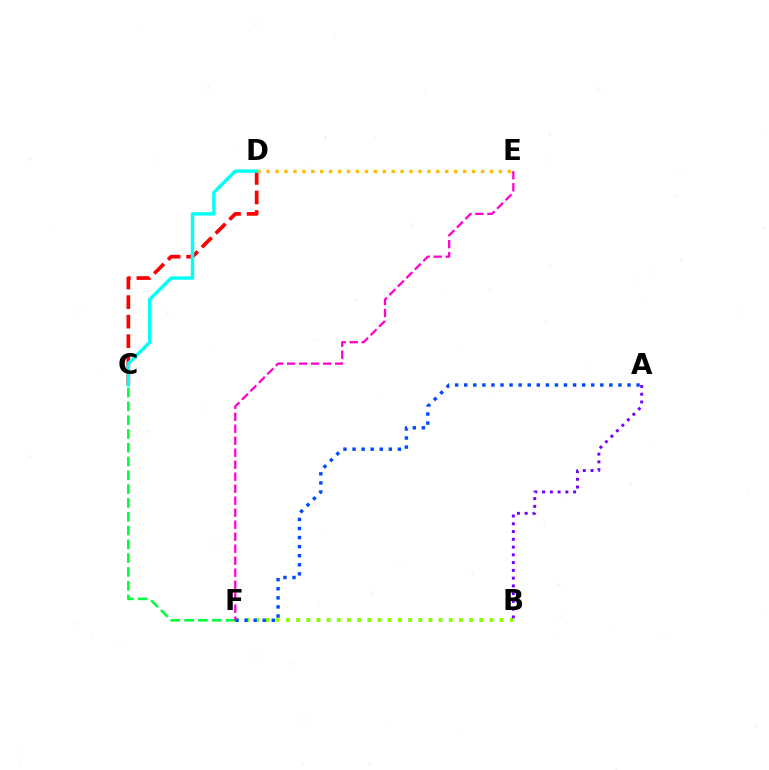{('B', 'F'): [{'color': '#84ff00', 'line_style': 'dotted', 'thickness': 2.77}], ('A', 'F'): [{'color': '#004bff', 'line_style': 'dotted', 'thickness': 2.47}], ('C', 'D'): [{'color': '#ff0000', 'line_style': 'dashed', 'thickness': 2.65}, {'color': '#00fff6', 'line_style': 'solid', 'thickness': 2.43}], ('C', 'F'): [{'color': '#00ff39', 'line_style': 'dashed', 'thickness': 1.87}], ('A', 'B'): [{'color': '#7200ff', 'line_style': 'dotted', 'thickness': 2.11}], ('D', 'E'): [{'color': '#ffbd00', 'line_style': 'dotted', 'thickness': 2.43}], ('E', 'F'): [{'color': '#ff00cf', 'line_style': 'dashed', 'thickness': 1.63}]}